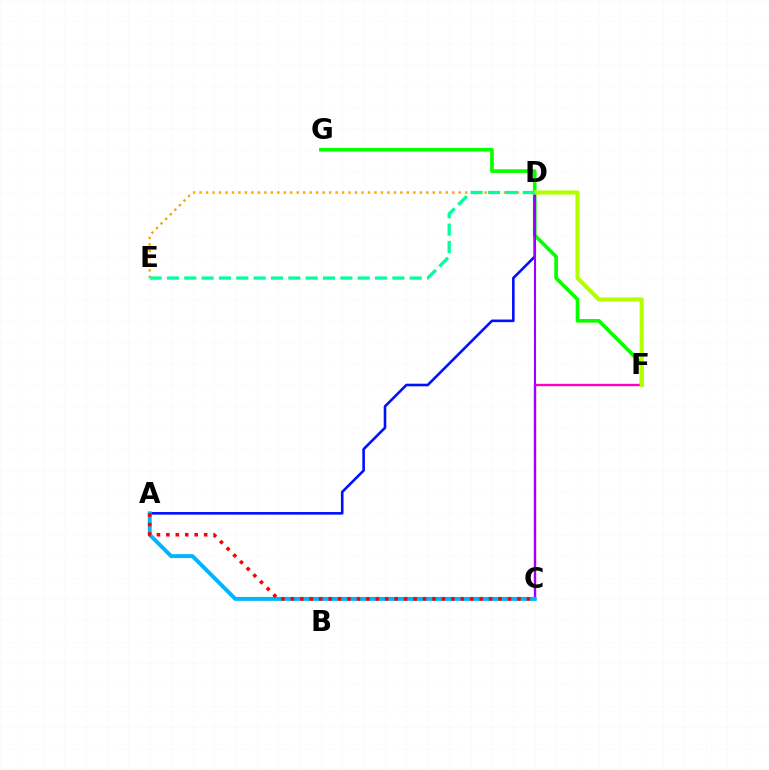{('F', 'G'): [{'color': '#08ff00', 'line_style': 'solid', 'thickness': 2.61}], ('A', 'D'): [{'color': '#0010ff', 'line_style': 'solid', 'thickness': 1.87}], ('C', 'F'): [{'color': '#ff00bd', 'line_style': 'solid', 'thickness': 1.7}], ('C', 'D'): [{'color': '#9b00ff', 'line_style': 'solid', 'thickness': 1.51}], ('A', 'C'): [{'color': '#00b5ff', 'line_style': 'solid', 'thickness': 2.83}, {'color': '#ff0000', 'line_style': 'dotted', 'thickness': 2.57}], ('D', 'F'): [{'color': '#b3ff00', 'line_style': 'solid', 'thickness': 2.96}], ('D', 'E'): [{'color': '#ffa500', 'line_style': 'dotted', 'thickness': 1.76}, {'color': '#00ff9d', 'line_style': 'dashed', 'thickness': 2.36}]}